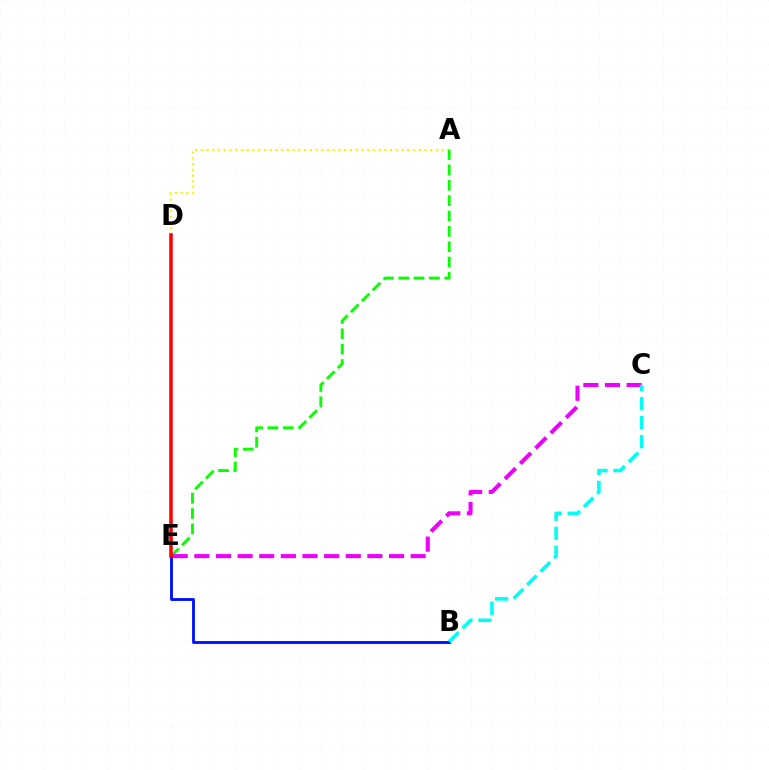{('A', 'D'): [{'color': '#fcf500', 'line_style': 'dotted', 'thickness': 1.56}], ('A', 'E'): [{'color': '#08ff00', 'line_style': 'dashed', 'thickness': 2.09}], ('B', 'E'): [{'color': '#0010ff', 'line_style': 'solid', 'thickness': 2.06}], ('C', 'E'): [{'color': '#ee00ff', 'line_style': 'dashed', 'thickness': 2.94}], ('D', 'E'): [{'color': '#ff0000', 'line_style': 'solid', 'thickness': 2.54}], ('B', 'C'): [{'color': '#00fff6', 'line_style': 'dashed', 'thickness': 2.58}]}